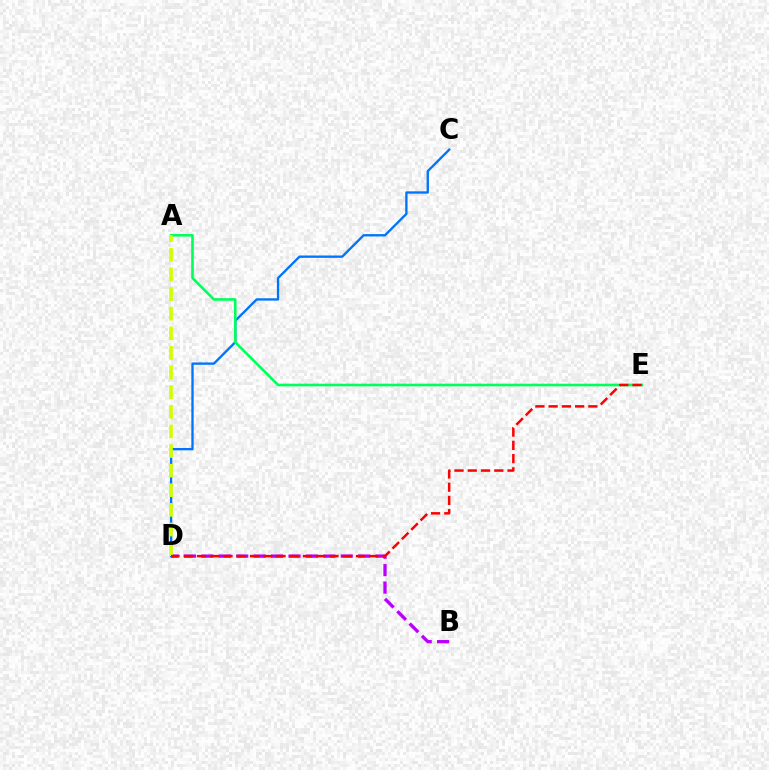{('B', 'D'): [{'color': '#b900ff', 'line_style': 'dashed', 'thickness': 2.37}], ('C', 'D'): [{'color': '#0074ff', 'line_style': 'solid', 'thickness': 1.68}], ('A', 'E'): [{'color': '#00ff5c', 'line_style': 'solid', 'thickness': 1.88}], ('A', 'D'): [{'color': '#d1ff00', 'line_style': 'dashed', 'thickness': 2.67}], ('D', 'E'): [{'color': '#ff0000', 'line_style': 'dashed', 'thickness': 1.8}]}